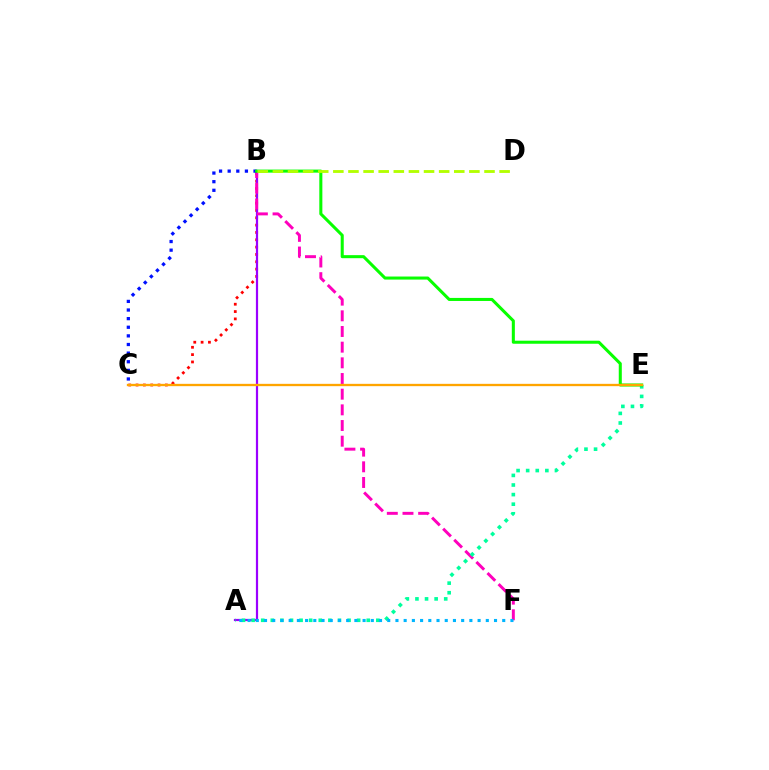{('B', 'C'): [{'color': '#ff0000', 'line_style': 'dotted', 'thickness': 1.99}, {'color': '#0010ff', 'line_style': 'dotted', 'thickness': 2.34}], ('A', 'B'): [{'color': '#9b00ff', 'line_style': 'solid', 'thickness': 1.58}], ('B', 'F'): [{'color': '#ff00bd', 'line_style': 'dashed', 'thickness': 2.13}], ('A', 'E'): [{'color': '#00ff9d', 'line_style': 'dotted', 'thickness': 2.61}], ('B', 'E'): [{'color': '#08ff00', 'line_style': 'solid', 'thickness': 2.19}], ('B', 'D'): [{'color': '#b3ff00', 'line_style': 'dashed', 'thickness': 2.05}], ('C', 'E'): [{'color': '#ffa500', 'line_style': 'solid', 'thickness': 1.67}], ('A', 'F'): [{'color': '#00b5ff', 'line_style': 'dotted', 'thickness': 2.23}]}